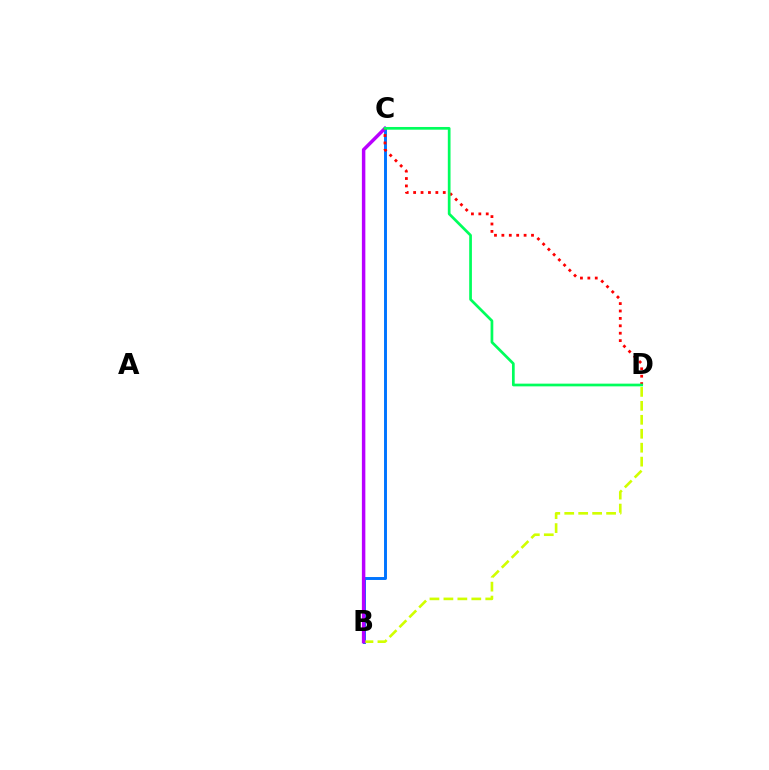{('B', 'C'): [{'color': '#0074ff', 'line_style': 'solid', 'thickness': 2.12}, {'color': '#b900ff', 'line_style': 'solid', 'thickness': 2.49}], ('B', 'D'): [{'color': '#d1ff00', 'line_style': 'dashed', 'thickness': 1.89}], ('C', 'D'): [{'color': '#ff0000', 'line_style': 'dotted', 'thickness': 2.01}, {'color': '#00ff5c', 'line_style': 'solid', 'thickness': 1.95}]}